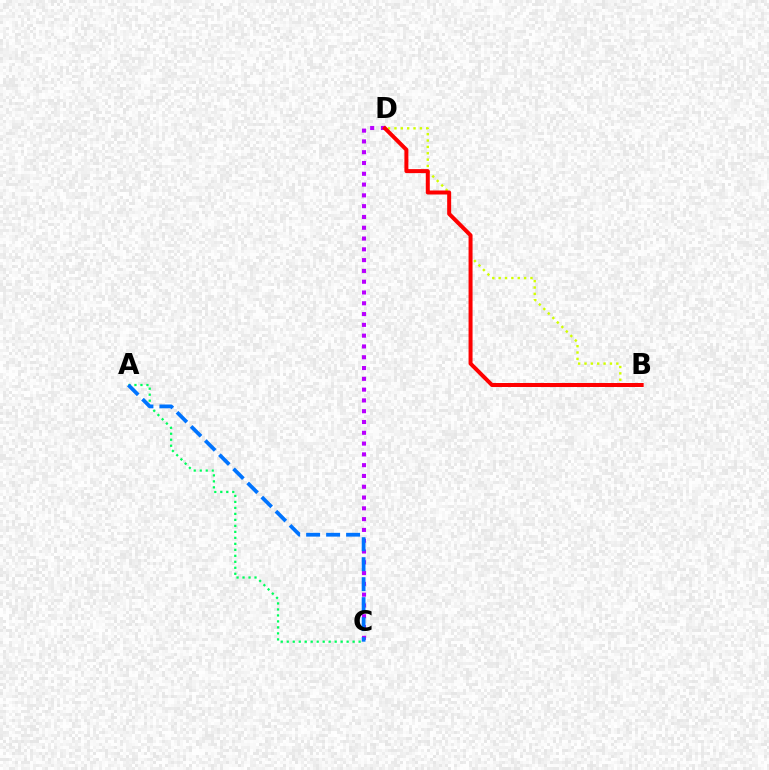{('B', 'D'): [{'color': '#d1ff00', 'line_style': 'dotted', 'thickness': 1.73}, {'color': '#ff0000', 'line_style': 'solid', 'thickness': 2.87}], ('C', 'D'): [{'color': '#b900ff', 'line_style': 'dotted', 'thickness': 2.93}], ('A', 'C'): [{'color': '#00ff5c', 'line_style': 'dotted', 'thickness': 1.63}, {'color': '#0074ff', 'line_style': 'dashed', 'thickness': 2.72}]}